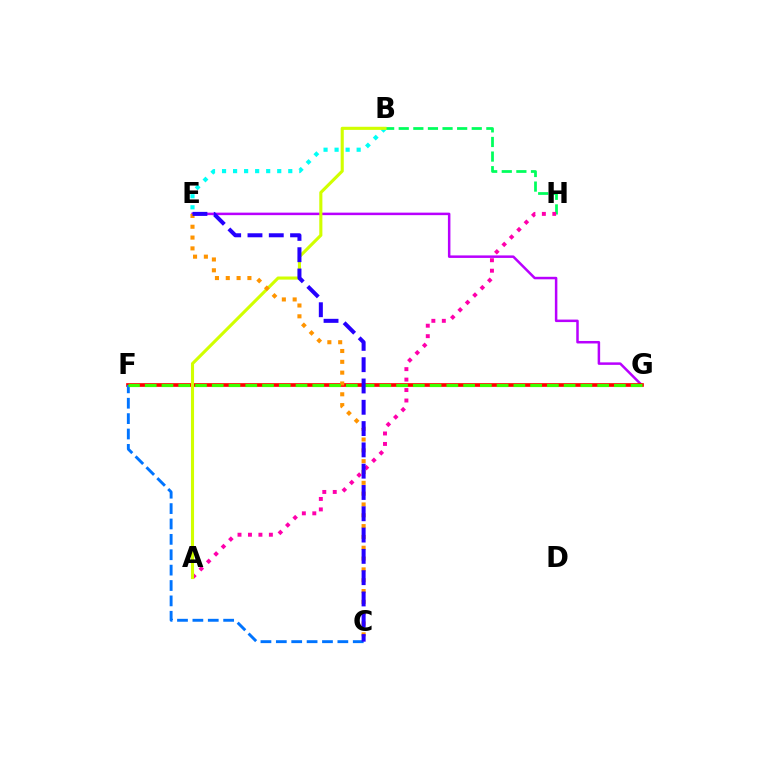{('B', 'H'): [{'color': '#00ff5c', 'line_style': 'dashed', 'thickness': 1.98}], ('E', 'G'): [{'color': '#b900ff', 'line_style': 'solid', 'thickness': 1.8}], ('B', 'E'): [{'color': '#00fff6', 'line_style': 'dotted', 'thickness': 3.0}], ('F', 'G'): [{'color': '#ff0000', 'line_style': 'solid', 'thickness': 2.65}, {'color': '#3dff00', 'line_style': 'dashed', 'thickness': 2.28}], ('C', 'F'): [{'color': '#0074ff', 'line_style': 'dashed', 'thickness': 2.09}], ('A', 'H'): [{'color': '#ff00ac', 'line_style': 'dotted', 'thickness': 2.84}], ('A', 'B'): [{'color': '#d1ff00', 'line_style': 'solid', 'thickness': 2.24}], ('C', 'E'): [{'color': '#ff9400', 'line_style': 'dotted', 'thickness': 2.94}, {'color': '#2500ff', 'line_style': 'dashed', 'thickness': 2.89}]}